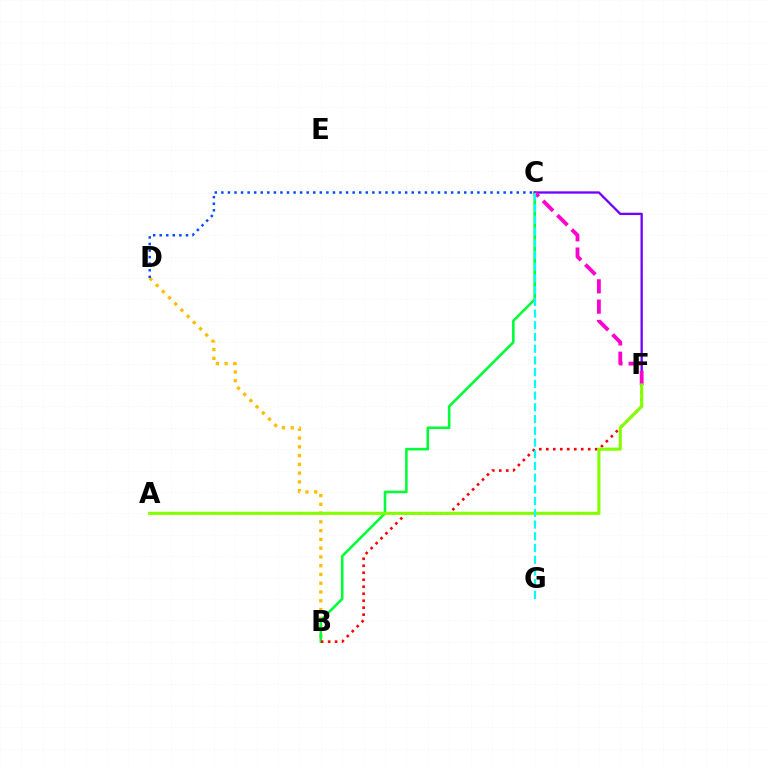{('B', 'D'): [{'color': '#ffbd00', 'line_style': 'dotted', 'thickness': 2.38}], ('B', 'C'): [{'color': '#00ff39', 'line_style': 'solid', 'thickness': 1.87}], ('C', 'F'): [{'color': '#7200ff', 'line_style': 'solid', 'thickness': 1.67}, {'color': '#ff00cf', 'line_style': 'dashed', 'thickness': 2.76}], ('C', 'D'): [{'color': '#004bff', 'line_style': 'dotted', 'thickness': 1.78}], ('B', 'F'): [{'color': '#ff0000', 'line_style': 'dotted', 'thickness': 1.9}], ('A', 'F'): [{'color': '#84ff00', 'line_style': 'solid', 'thickness': 2.25}], ('C', 'G'): [{'color': '#00fff6', 'line_style': 'dashed', 'thickness': 1.59}]}